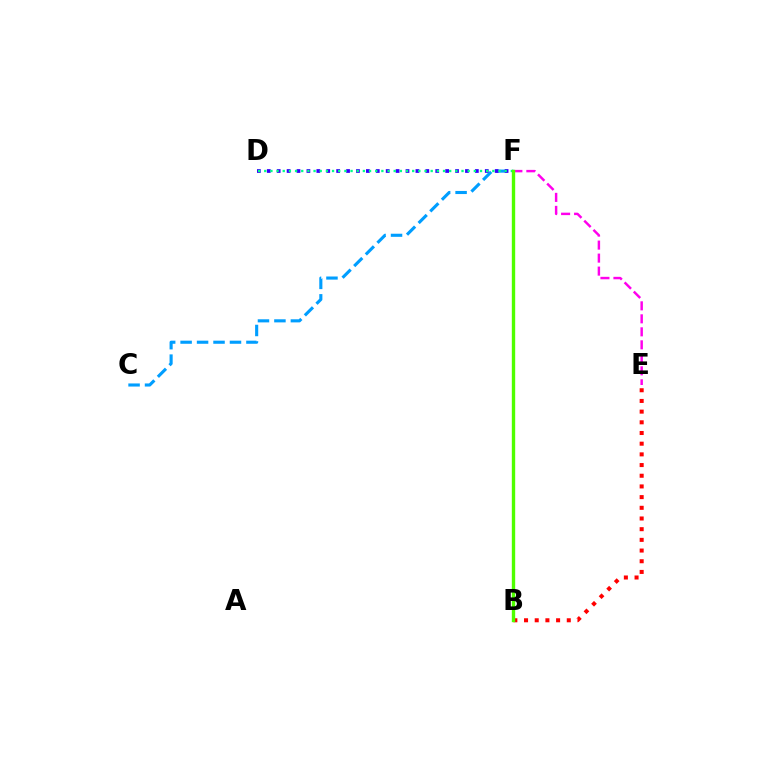{('C', 'F'): [{'color': '#009eff', 'line_style': 'dashed', 'thickness': 2.24}], ('B', 'F'): [{'color': '#ffd500', 'line_style': 'dashed', 'thickness': 2.02}, {'color': '#4fff00', 'line_style': 'solid', 'thickness': 2.43}], ('D', 'F'): [{'color': '#3700ff', 'line_style': 'dotted', 'thickness': 2.69}, {'color': '#00ff86', 'line_style': 'dotted', 'thickness': 1.67}], ('E', 'F'): [{'color': '#ff00ed', 'line_style': 'dashed', 'thickness': 1.77}], ('B', 'E'): [{'color': '#ff0000', 'line_style': 'dotted', 'thickness': 2.9}]}